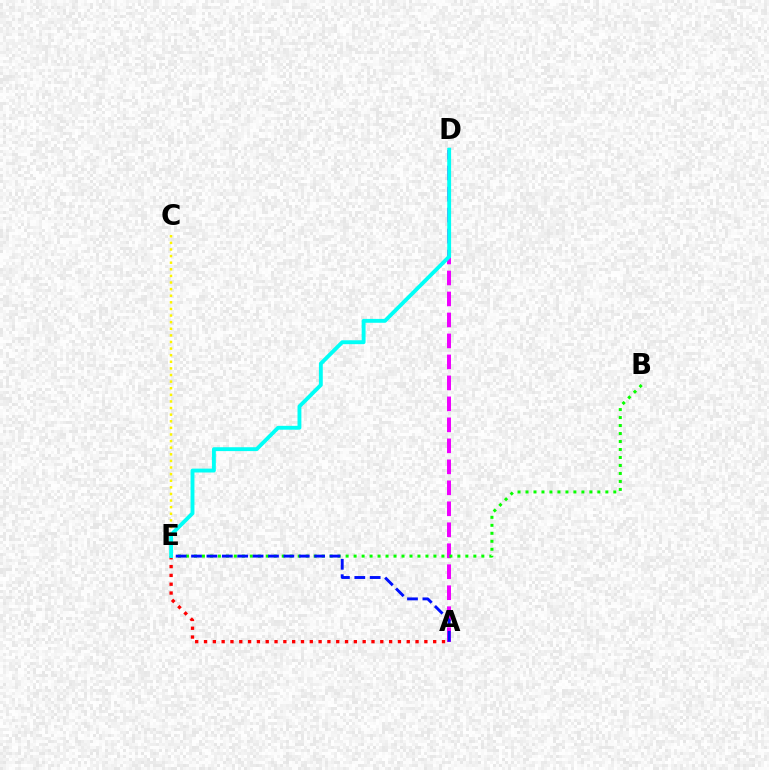{('A', 'D'): [{'color': '#ee00ff', 'line_style': 'dashed', 'thickness': 2.85}], ('B', 'E'): [{'color': '#08ff00', 'line_style': 'dotted', 'thickness': 2.17}], ('C', 'E'): [{'color': '#fcf500', 'line_style': 'dotted', 'thickness': 1.8}], ('A', 'E'): [{'color': '#ff0000', 'line_style': 'dotted', 'thickness': 2.39}, {'color': '#0010ff', 'line_style': 'dashed', 'thickness': 2.09}], ('D', 'E'): [{'color': '#00fff6', 'line_style': 'solid', 'thickness': 2.79}]}